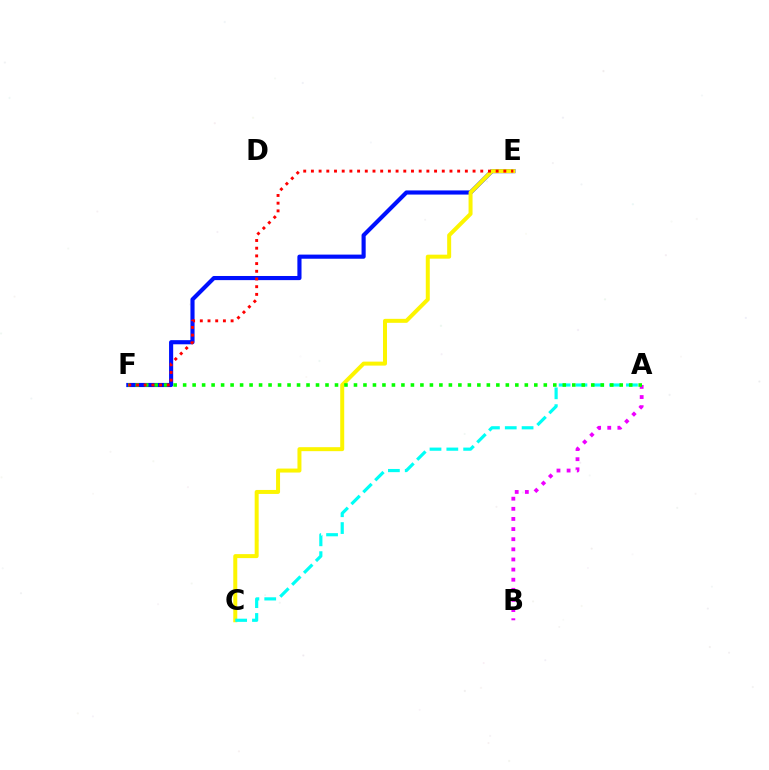{('E', 'F'): [{'color': '#0010ff', 'line_style': 'solid', 'thickness': 2.98}, {'color': '#ff0000', 'line_style': 'dotted', 'thickness': 2.09}], ('A', 'B'): [{'color': '#ee00ff', 'line_style': 'dotted', 'thickness': 2.75}], ('C', 'E'): [{'color': '#fcf500', 'line_style': 'solid', 'thickness': 2.87}], ('A', 'C'): [{'color': '#00fff6', 'line_style': 'dashed', 'thickness': 2.29}], ('A', 'F'): [{'color': '#08ff00', 'line_style': 'dotted', 'thickness': 2.58}]}